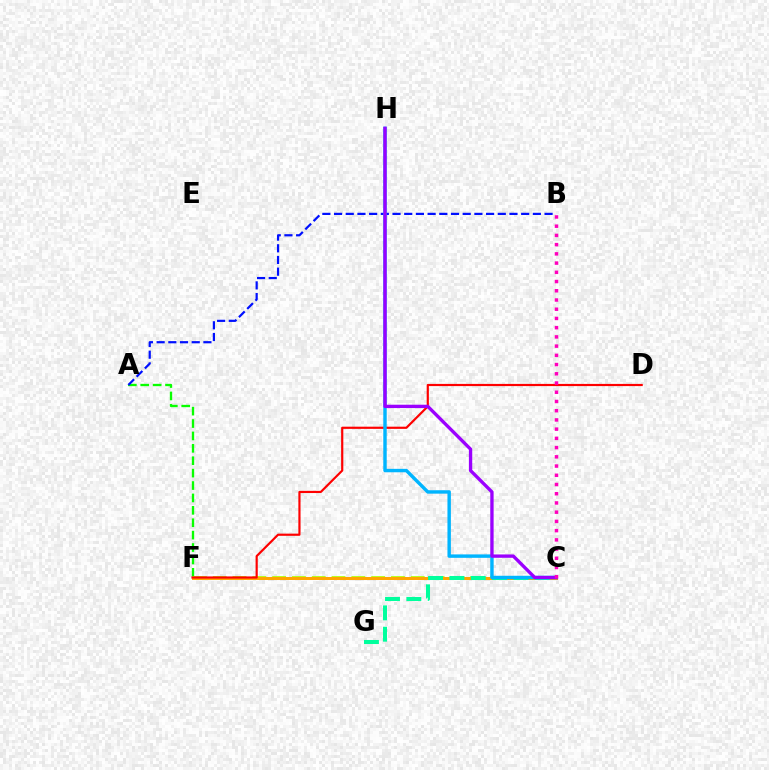{('A', 'F'): [{'color': '#08ff00', 'line_style': 'dashed', 'thickness': 1.68}], ('A', 'B'): [{'color': '#0010ff', 'line_style': 'dashed', 'thickness': 1.59}], ('C', 'F'): [{'color': '#b3ff00', 'line_style': 'dashed', 'thickness': 2.69}, {'color': '#ffa500', 'line_style': 'solid', 'thickness': 2.16}], ('D', 'F'): [{'color': '#ff0000', 'line_style': 'solid', 'thickness': 1.57}], ('C', 'G'): [{'color': '#00ff9d', 'line_style': 'dashed', 'thickness': 2.9}], ('C', 'H'): [{'color': '#00b5ff', 'line_style': 'solid', 'thickness': 2.47}, {'color': '#9b00ff', 'line_style': 'solid', 'thickness': 2.4}], ('B', 'C'): [{'color': '#ff00bd', 'line_style': 'dotted', 'thickness': 2.51}]}